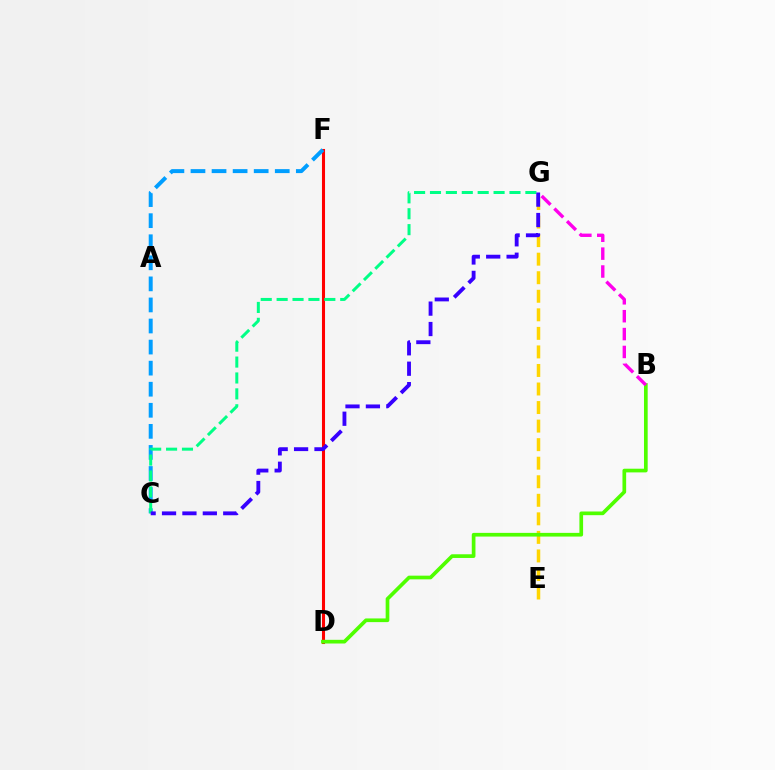{('E', 'G'): [{'color': '#ffd500', 'line_style': 'dashed', 'thickness': 2.52}], ('D', 'F'): [{'color': '#ff0000', 'line_style': 'solid', 'thickness': 2.21}], ('C', 'F'): [{'color': '#009eff', 'line_style': 'dashed', 'thickness': 2.86}], ('B', 'D'): [{'color': '#4fff00', 'line_style': 'solid', 'thickness': 2.65}], ('B', 'G'): [{'color': '#ff00ed', 'line_style': 'dashed', 'thickness': 2.43}], ('C', 'G'): [{'color': '#00ff86', 'line_style': 'dashed', 'thickness': 2.16}, {'color': '#3700ff', 'line_style': 'dashed', 'thickness': 2.77}]}